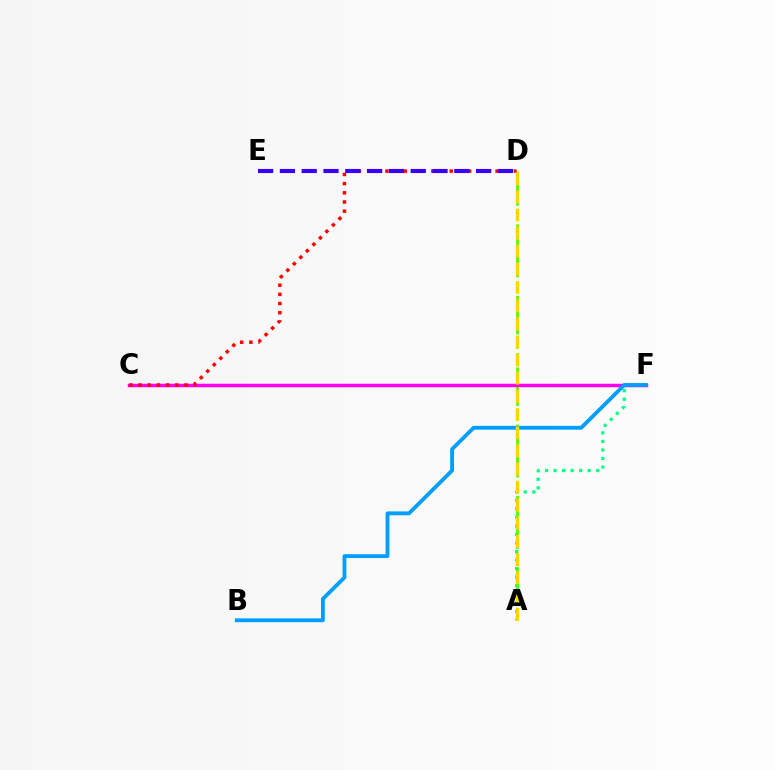{('A', 'F'): [{'color': '#00ff86', 'line_style': 'dotted', 'thickness': 2.32}], ('A', 'D'): [{'color': '#4fff00', 'line_style': 'dashed', 'thickness': 1.94}, {'color': '#ffd500', 'line_style': 'dashed', 'thickness': 2.47}], ('C', 'F'): [{'color': '#ff00ed', 'line_style': 'solid', 'thickness': 2.5}], ('C', 'D'): [{'color': '#ff0000', 'line_style': 'dotted', 'thickness': 2.49}], ('B', 'F'): [{'color': '#009eff', 'line_style': 'solid', 'thickness': 2.75}], ('D', 'E'): [{'color': '#3700ff', 'line_style': 'dashed', 'thickness': 2.96}]}